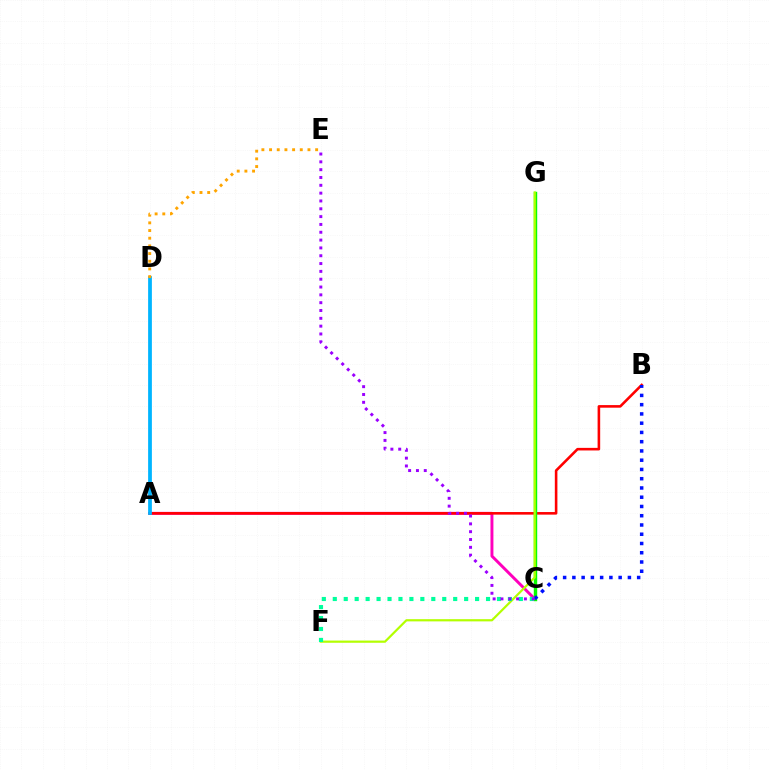{('A', 'C'): [{'color': '#ff00bd', 'line_style': 'solid', 'thickness': 2.12}], ('A', 'B'): [{'color': '#ff0000', 'line_style': 'solid', 'thickness': 1.87}], ('C', 'G'): [{'color': '#08ff00', 'line_style': 'solid', 'thickness': 2.47}], ('B', 'C'): [{'color': '#0010ff', 'line_style': 'dotted', 'thickness': 2.51}], ('F', 'G'): [{'color': '#b3ff00', 'line_style': 'solid', 'thickness': 1.59}], ('C', 'F'): [{'color': '#00ff9d', 'line_style': 'dotted', 'thickness': 2.97}], ('C', 'E'): [{'color': '#9b00ff', 'line_style': 'dotted', 'thickness': 2.13}], ('A', 'D'): [{'color': '#00b5ff', 'line_style': 'solid', 'thickness': 2.7}], ('D', 'E'): [{'color': '#ffa500', 'line_style': 'dotted', 'thickness': 2.09}]}